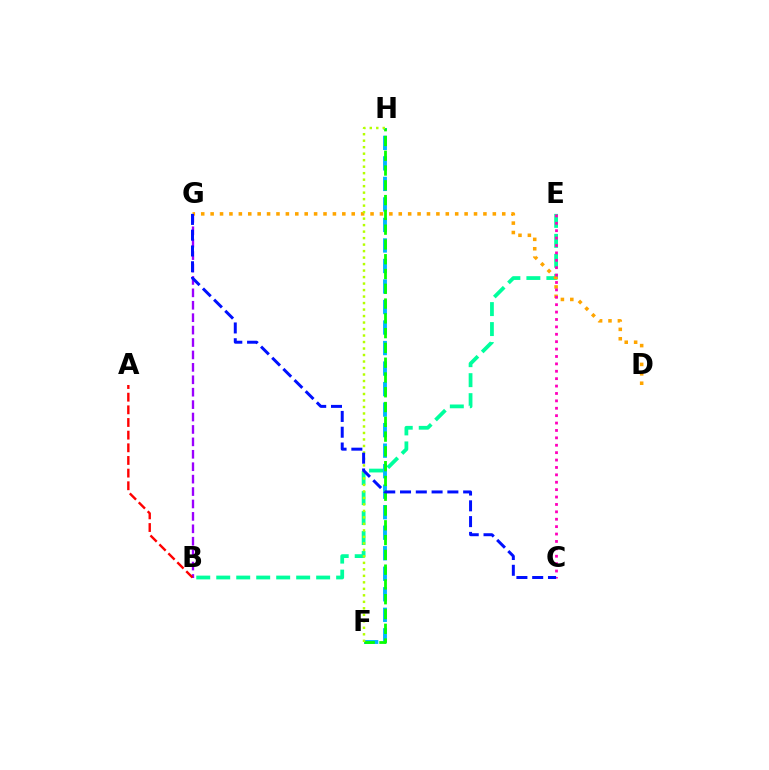{('B', 'G'): [{'color': '#9b00ff', 'line_style': 'dashed', 'thickness': 1.69}], ('F', 'H'): [{'color': '#00b5ff', 'line_style': 'dashed', 'thickness': 2.79}, {'color': '#08ff00', 'line_style': 'dashed', 'thickness': 2.01}, {'color': '#b3ff00', 'line_style': 'dotted', 'thickness': 1.76}], ('B', 'E'): [{'color': '#00ff9d', 'line_style': 'dashed', 'thickness': 2.71}], ('D', 'G'): [{'color': '#ffa500', 'line_style': 'dotted', 'thickness': 2.56}], ('C', 'E'): [{'color': '#ff00bd', 'line_style': 'dotted', 'thickness': 2.01}], ('C', 'G'): [{'color': '#0010ff', 'line_style': 'dashed', 'thickness': 2.14}], ('A', 'B'): [{'color': '#ff0000', 'line_style': 'dashed', 'thickness': 1.72}]}